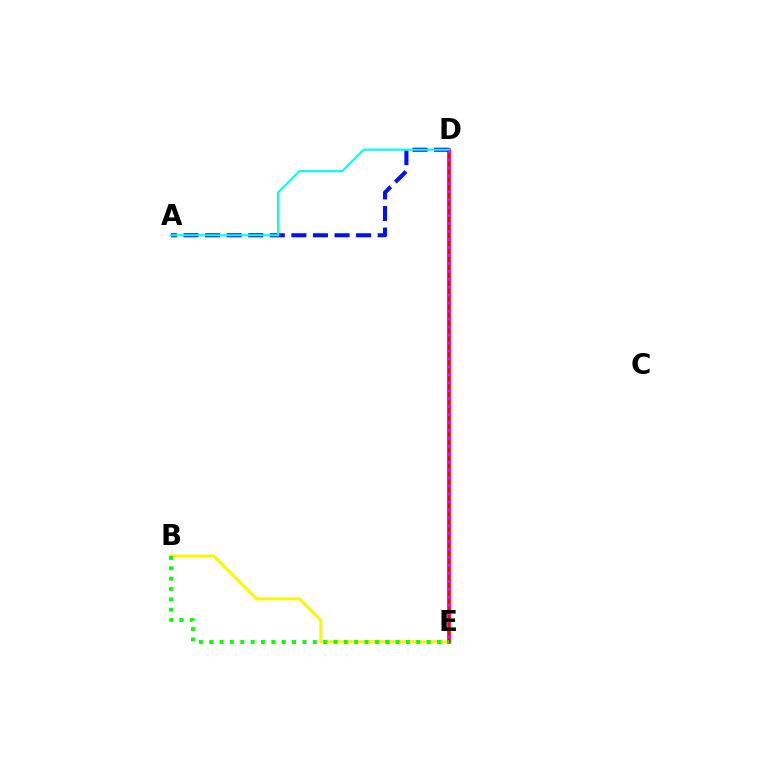{('B', 'E'): [{'color': '#fcf500', 'line_style': 'solid', 'thickness': 2.13}, {'color': '#08ff00', 'line_style': 'dotted', 'thickness': 2.81}], ('D', 'E'): [{'color': '#ff0000', 'line_style': 'solid', 'thickness': 2.6}, {'color': '#ee00ff', 'line_style': 'dotted', 'thickness': 2.16}], ('A', 'D'): [{'color': '#0010ff', 'line_style': 'dashed', 'thickness': 2.93}, {'color': '#00fff6', 'line_style': 'solid', 'thickness': 1.54}]}